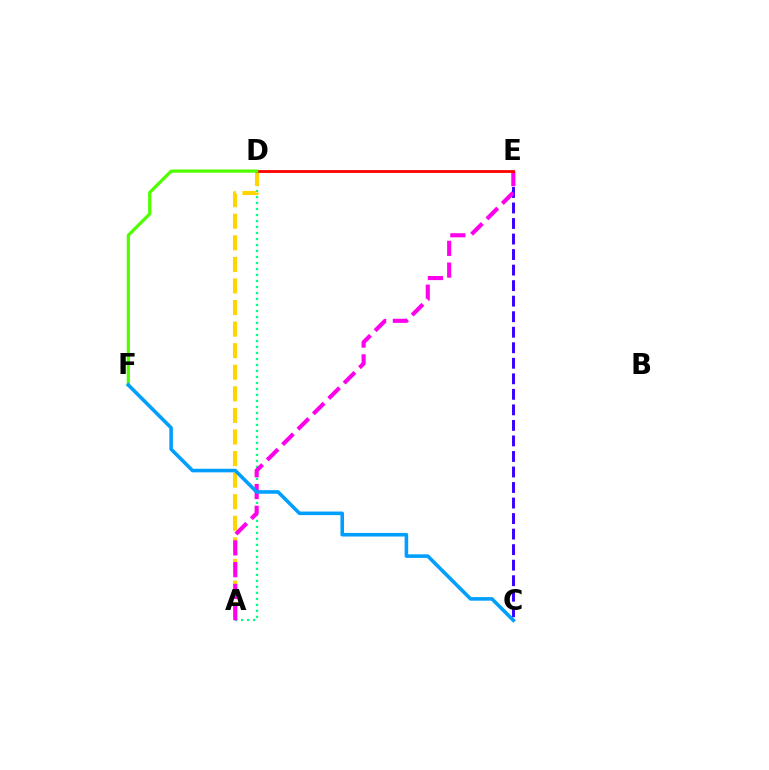{('A', 'D'): [{'color': '#00ff86', 'line_style': 'dotted', 'thickness': 1.63}, {'color': '#ffd500', 'line_style': 'dashed', 'thickness': 2.93}], ('C', 'E'): [{'color': '#3700ff', 'line_style': 'dashed', 'thickness': 2.11}], ('A', 'E'): [{'color': '#ff00ed', 'line_style': 'dashed', 'thickness': 2.95}], ('D', 'E'): [{'color': '#ff0000', 'line_style': 'solid', 'thickness': 2.02}], ('D', 'F'): [{'color': '#4fff00', 'line_style': 'solid', 'thickness': 2.31}], ('C', 'F'): [{'color': '#009eff', 'line_style': 'solid', 'thickness': 2.58}]}